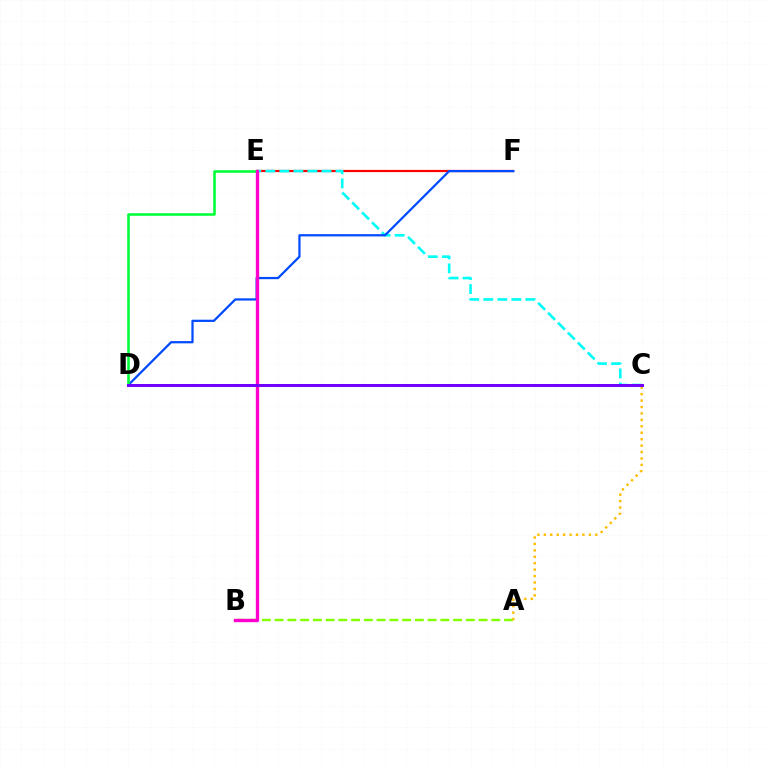{('E', 'F'): [{'color': '#ff0000', 'line_style': 'solid', 'thickness': 1.59}], ('C', 'E'): [{'color': '#00fff6', 'line_style': 'dashed', 'thickness': 1.91}], ('A', 'B'): [{'color': '#84ff00', 'line_style': 'dashed', 'thickness': 1.73}], ('A', 'C'): [{'color': '#ffbd00', 'line_style': 'dotted', 'thickness': 1.75}], ('D', 'F'): [{'color': '#004bff', 'line_style': 'solid', 'thickness': 1.62}], ('D', 'E'): [{'color': '#00ff39', 'line_style': 'solid', 'thickness': 1.85}], ('B', 'E'): [{'color': '#ff00cf', 'line_style': 'solid', 'thickness': 2.42}], ('C', 'D'): [{'color': '#7200ff', 'line_style': 'solid', 'thickness': 2.16}]}